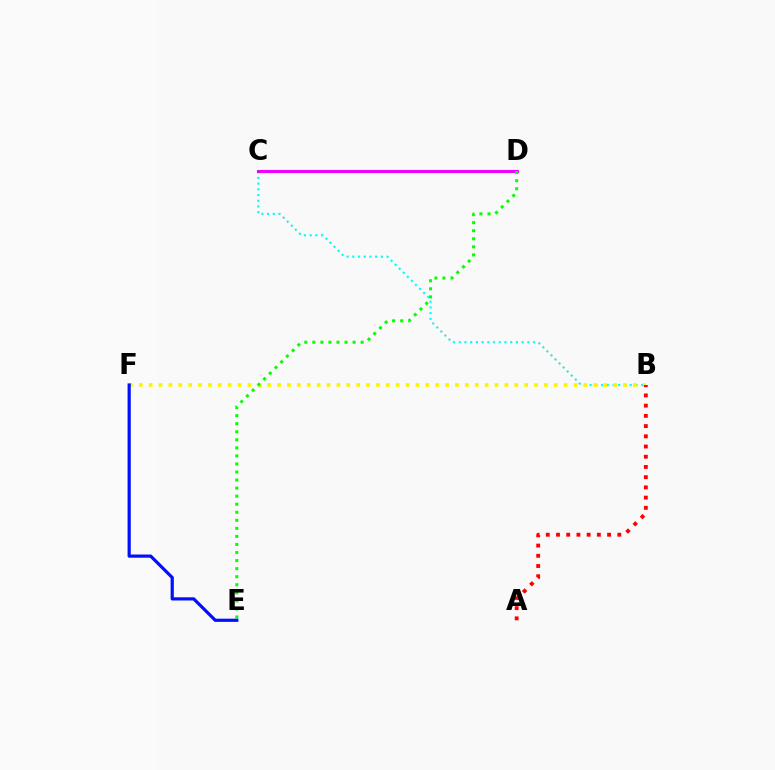{('B', 'C'): [{'color': '#00fff6', 'line_style': 'dotted', 'thickness': 1.55}], ('B', 'F'): [{'color': '#fcf500', 'line_style': 'dotted', 'thickness': 2.68}], ('C', 'D'): [{'color': '#ee00ff', 'line_style': 'solid', 'thickness': 2.23}], ('A', 'B'): [{'color': '#ff0000', 'line_style': 'dotted', 'thickness': 2.78}], ('D', 'E'): [{'color': '#08ff00', 'line_style': 'dotted', 'thickness': 2.19}], ('E', 'F'): [{'color': '#0010ff', 'line_style': 'solid', 'thickness': 2.3}]}